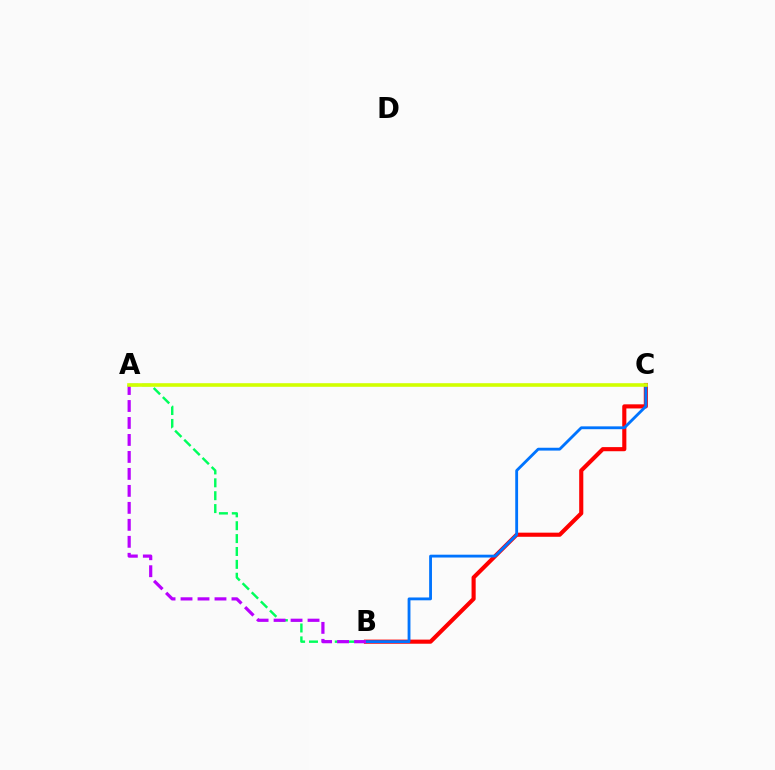{('B', 'C'): [{'color': '#ff0000', 'line_style': 'solid', 'thickness': 2.96}, {'color': '#0074ff', 'line_style': 'solid', 'thickness': 2.04}], ('A', 'B'): [{'color': '#00ff5c', 'line_style': 'dashed', 'thickness': 1.75}, {'color': '#b900ff', 'line_style': 'dashed', 'thickness': 2.31}], ('A', 'C'): [{'color': '#d1ff00', 'line_style': 'solid', 'thickness': 2.59}]}